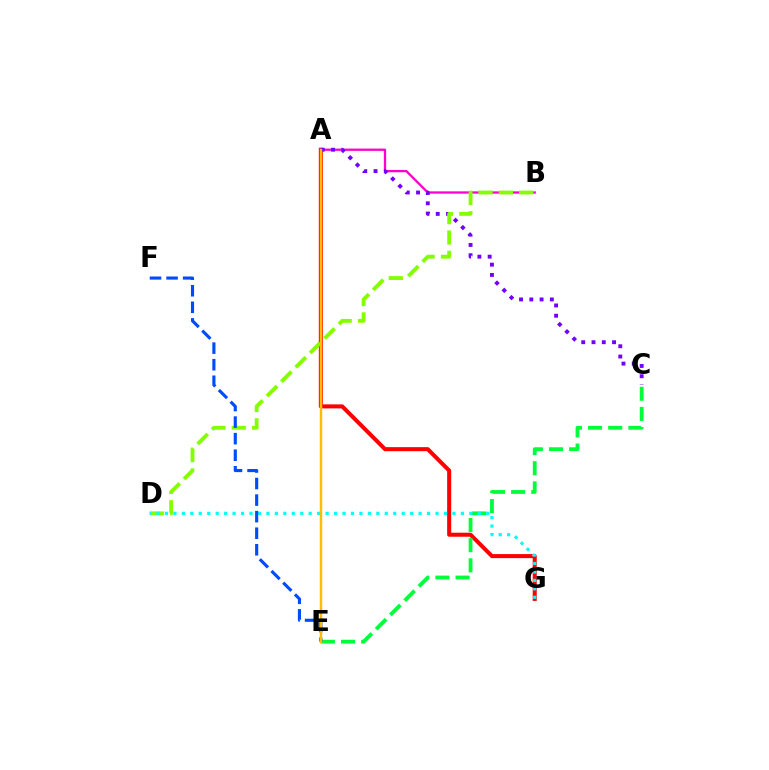{('A', 'G'): [{'color': '#ff0000', 'line_style': 'solid', 'thickness': 2.91}], ('C', 'E'): [{'color': '#00ff39', 'line_style': 'dashed', 'thickness': 2.74}], ('A', 'B'): [{'color': '#ff00cf', 'line_style': 'solid', 'thickness': 1.65}], ('A', 'C'): [{'color': '#7200ff', 'line_style': 'dotted', 'thickness': 2.79}], ('B', 'D'): [{'color': '#84ff00', 'line_style': 'dashed', 'thickness': 2.76}], ('D', 'G'): [{'color': '#00fff6', 'line_style': 'dotted', 'thickness': 2.3}], ('E', 'F'): [{'color': '#004bff', 'line_style': 'dashed', 'thickness': 2.25}], ('A', 'E'): [{'color': '#ffbd00', 'line_style': 'solid', 'thickness': 1.79}]}